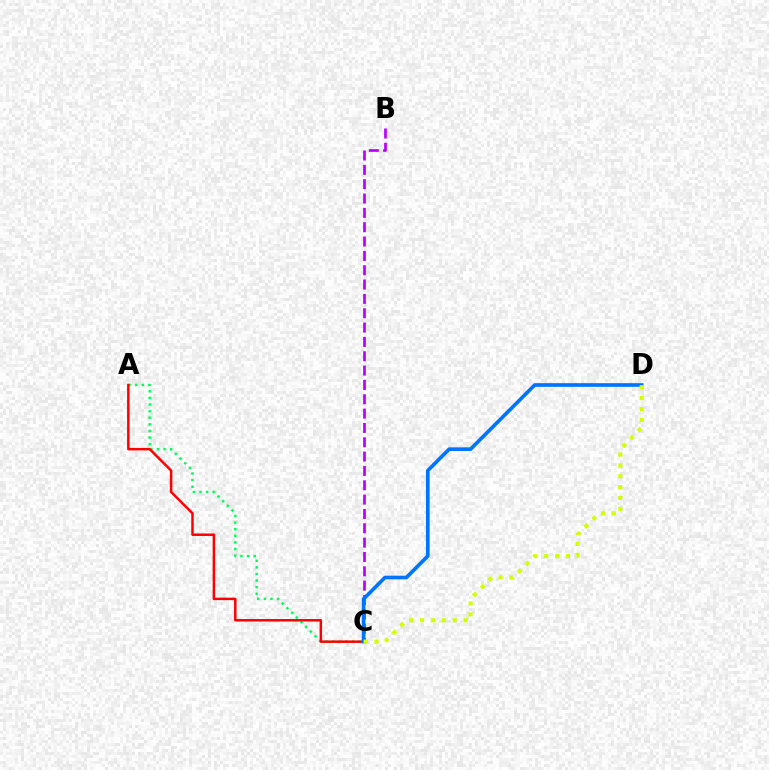{('B', 'C'): [{'color': '#b900ff', 'line_style': 'dashed', 'thickness': 1.95}], ('A', 'C'): [{'color': '#00ff5c', 'line_style': 'dotted', 'thickness': 1.8}, {'color': '#ff0000', 'line_style': 'solid', 'thickness': 1.79}], ('C', 'D'): [{'color': '#0074ff', 'line_style': 'solid', 'thickness': 2.63}, {'color': '#d1ff00', 'line_style': 'dotted', 'thickness': 2.96}]}